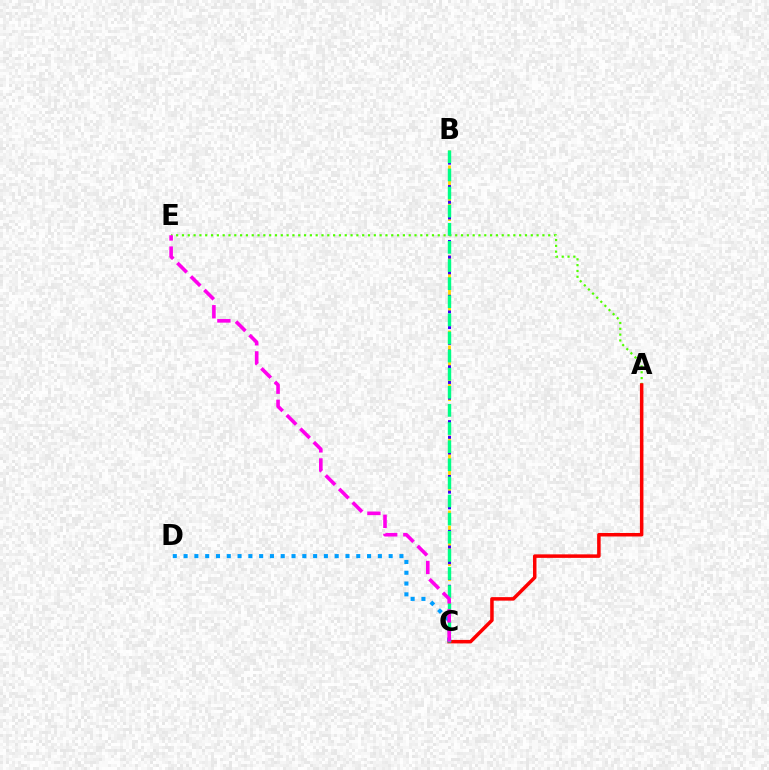{('B', 'C'): [{'color': '#ffd500', 'line_style': 'dashed', 'thickness': 2.04}, {'color': '#3700ff', 'line_style': 'dotted', 'thickness': 2.13}, {'color': '#00ff86', 'line_style': 'dashed', 'thickness': 2.46}], ('A', 'E'): [{'color': '#4fff00', 'line_style': 'dotted', 'thickness': 1.58}], ('A', 'C'): [{'color': '#ff0000', 'line_style': 'solid', 'thickness': 2.53}], ('C', 'D'): [{'color': '#009eff', 'line_style': 'dotted', 'thickness': 2.93}], ('C', 'E'): [{'color': '#ff00ed', 'line_style': 'dashed', 'thickness': 2.59}]}